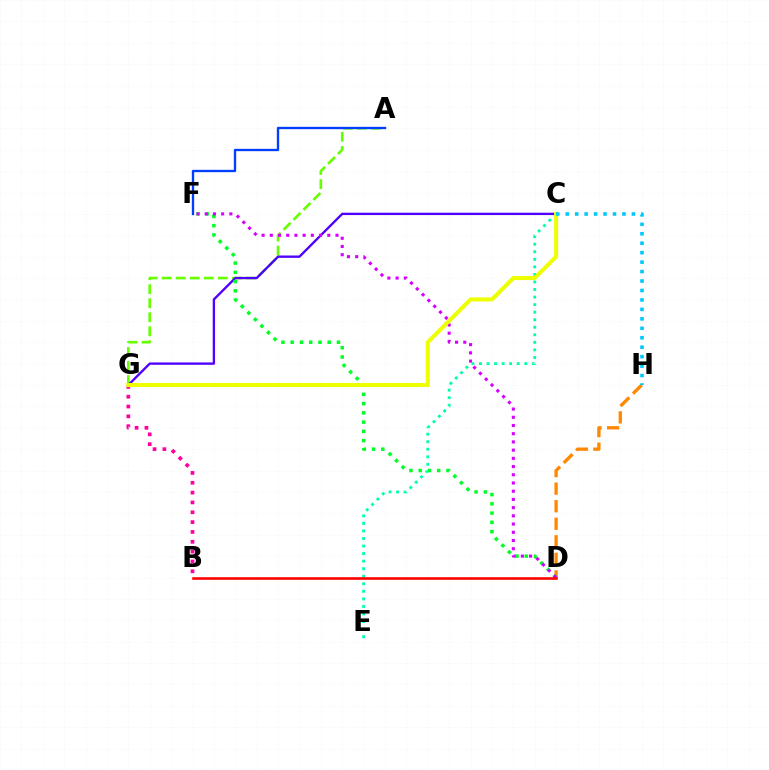{('C', 'E'): [{'color': '#00ffaf', 'line_style': 'dotted', 'thickness': 2.05}], ('D', 'H'): [{'color': '#ff8800', 'line_style': 'dashed', 'thickness': 2.39}], ('A', 'G'): [{'color': '#66ff00', 'line_style': 'dashed', 'thickness': 1.91}], ('C', 'G'): [{'color': '#4f00ff', 'line_style': 'solid', 'thickness': 1.69}, {'color': '#eeff00', 'line_style': 'solid', 'thickness': 2.92}], ('D', 'F'): [{'color': '#00ff27', 'line_style': 'dotted', 'thickness': 2.51}, {'color': '#d600ff', 'line_style': 'dotted', 'thickness': 2.23}], ('A', 'F'): [{'color': '#003fff', 'line_style': 'solid', 'thickness': 1.69}], ('B', 'G'): [{'color': '#ff00a0', 'line_style': 'dotted', 'thickness': 2.67}], ('B', 'D'): [{'color': '#ff0000', 'line_style': 'solid', 'thickness': 1.88}], ('C', 'H'): [{'color': '#00c7ff', 'line_style': 'dotted', 'thickness': 2.57}]}